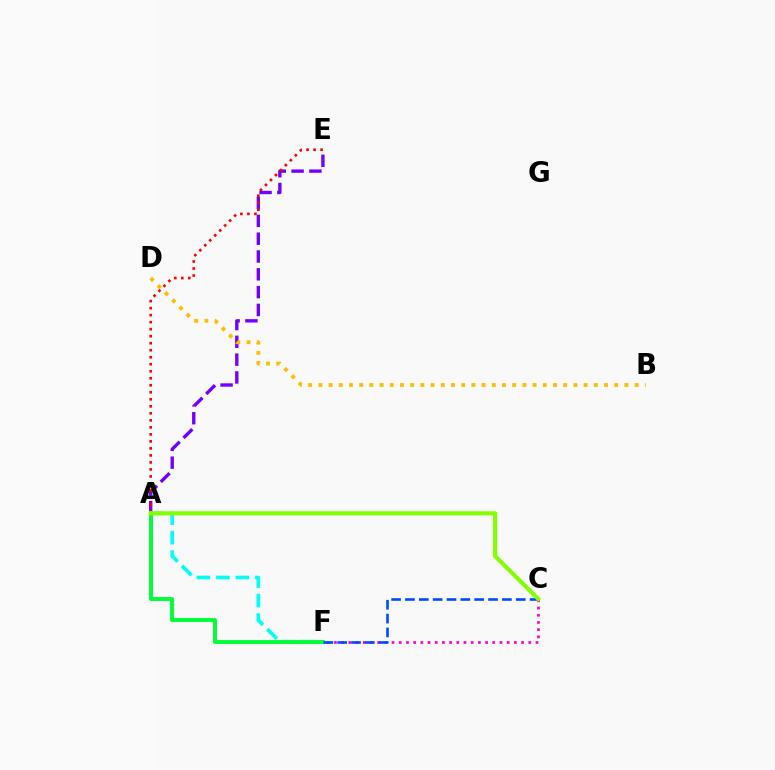{('A', 'F'): [{'color': '#00fff6', 'line_style': 'dashed', 'thickness': 2.65}, {'color': '#00ff39', 'line_style': 'solid', 'thickness': 2.82}], ('A', 'E'): [{'color': '#7200ff', 'line_style': 'dashed', 'thickness': 2.42}, {'color': '#ff0000', 'line_style': 'dotted', 'thickness': 1.91}], ('C', 'F'): [{'color': '#ff00cf', 'line_style': 'dotted', 'thickness': 1.96}, {'color': '#004bff', 'line_style': 'dashed', 'thickness': 1.88}], ('B', 'D'): [{'color': '#ffbd00', 'line_style': 'dotted', 'thickness': 2.77}], ('A', 'C'): [{'color': '#84ff00', 'line_style': 'solid', 'thickness': 2.96}]}